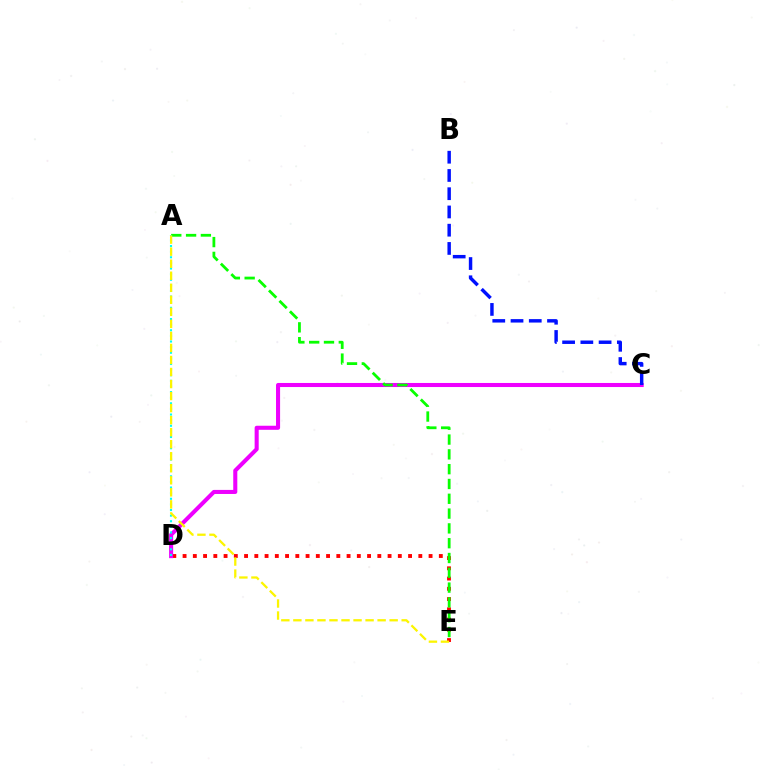{('D', 'E'): [{'color': '#ff0000', 'line_style': 'dotted', 'thickness': 2.78}], ('C', 'D'): [{'color': '#ee00ff', 'line_style': 'solid', 'thickness': 2.93}], ('A', 'E'): [{'color': '#08ff00', 'line_style': 'dashed', 'thickness': 2.01}, {'color': '#fcf500', 'line_style': 'dashed', 'thickness': 1.63}], ('A', 'D'): [{'color': '#00fff6', 'line_style': 'dotted', 'thickness': 1.53}], ('B', 'C'): [{'color': '#0010ff', 'line_style': 'dashed', 'thickness': 2.48}]}